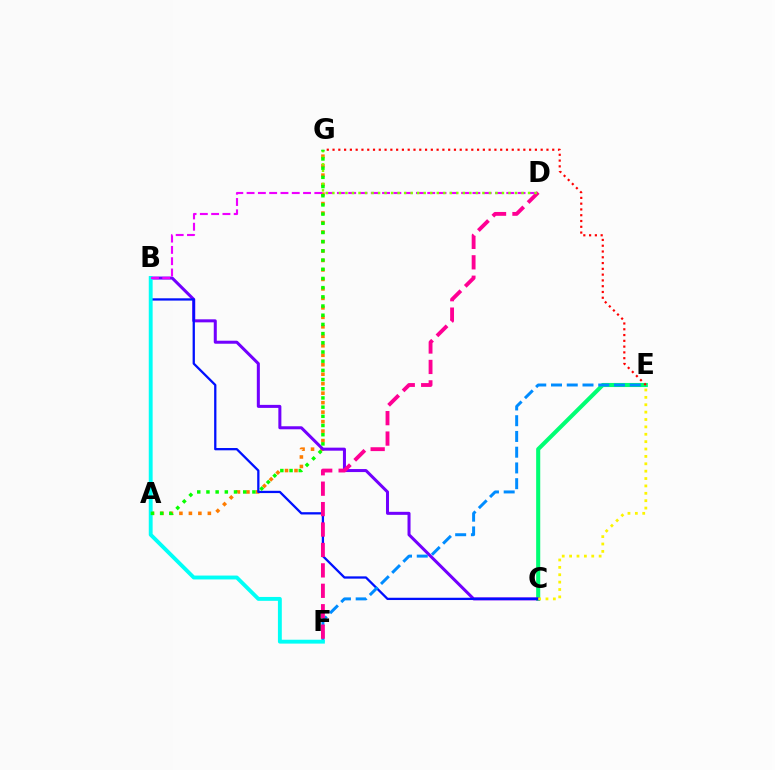{('A', 'G'): [{'color': '#ff7c00', 'line_style': 'dotted', 'thickness': 2.58}, {'color': '#08ff00', 'line_style': 'dotted', 'thickness': 2.5}], ('C', 'E'): [{'color': '#00ff74', 'line_style': 'solid', 'thickness': 2.94}, {'color': '#fcf500', 'line_style': 'dotted', 'thickness': 2.01}], ('B', 'C'): [{'color': '#7200ff', 'line_style': 'solid', 'thickness': 2.18}, {'color': '#0010ff', 'line_style': 'solid', 'thickness': 1.64}], ('E', 'F'): [{'color': '#008cff', 'line_style': 'dashed', 'thickness': 2.14}], ('B', 'F'): [{'color': '#00fff6', 'line_style': 'solid', 'thickness': 2.79}], ('E', 'G'): [{'color': '#ff0000', 'line_style': 'dotted', 'thickness': 1.57}], ('D', 'F'): [{'color': '#ff0094', 'line_style': 'dashed', 'thickness': 2.77}], ('B', 'D'): [{'color': '#ee00ff', 'line_style': 'dashed', 'thickness': 1.53}], ('D', 'G'): [{'color': '#84ff00', 'line_style': 'dotted', 'thickness': 1.77}]}